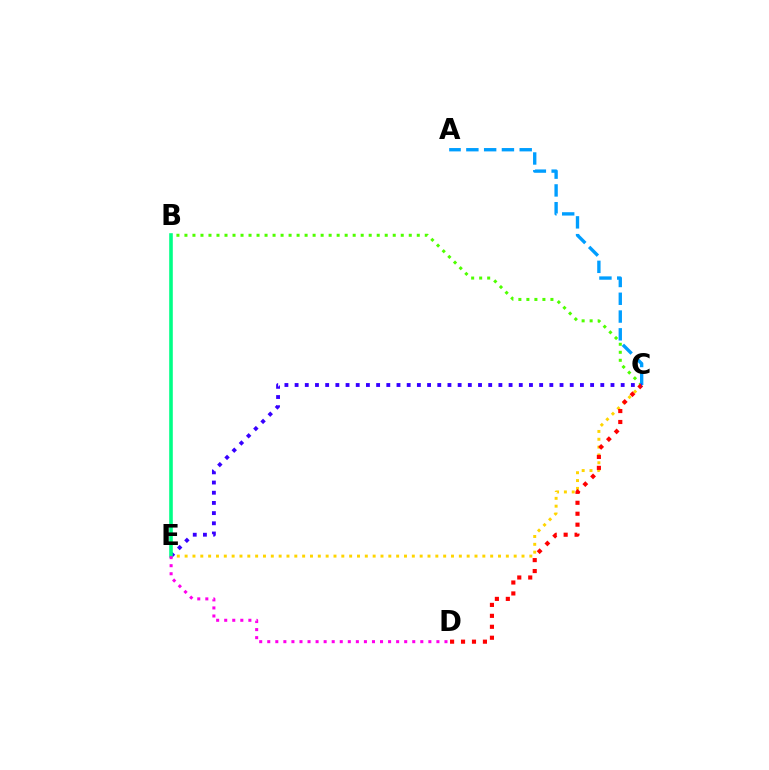{('C', 'E'): [{'color': '#ffd500', 'line_style': 'dotted', 'thickness': 2.13}, {'color': '#3700ff', 'line_style': 'dotted', 'thickness': 2.77}], ('B', 'C'): [{'color': '#4fff00', 'line_style': 'dotted', 'thickness': 2.18}], ('A', 'C'): [{'color': '#009eff', 'line_style': 'dashed', 'thickness': 2.41}], ('C', 'D'): [{'color': '#ff0000', 'line_style': 'dotted', 'thickness': 2.97}], ('B', 'E'): [{'color': '#00ff86', 'line_style': 'solid', 'thickness': 2.58}], ('D', 'E'): [{'color': '#ff00ed', 'line_style': 'dotted', 'thickness': 2.19}]}